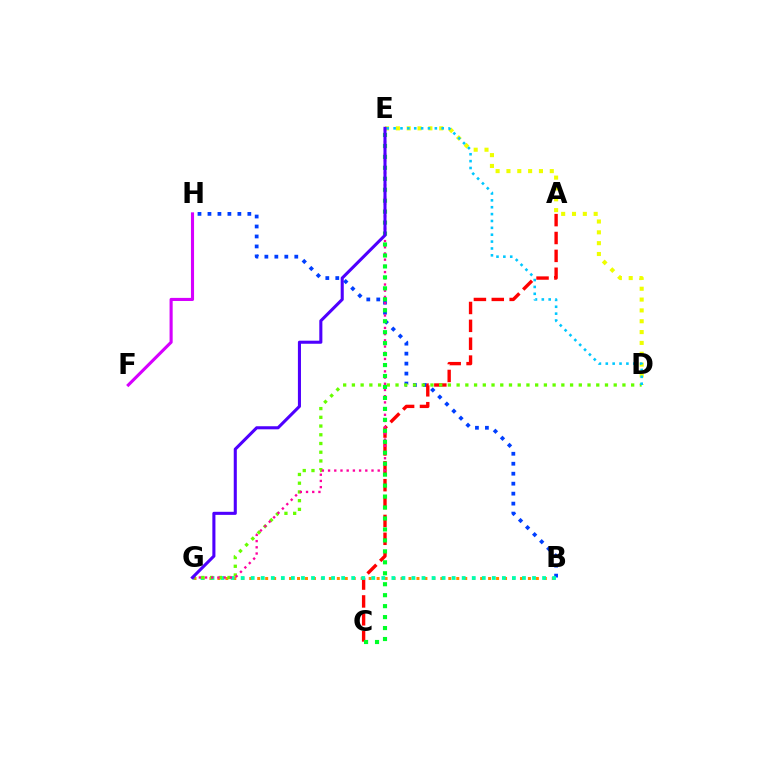{('B', 'G'): [{'color': '#ff8800', 'line_style': 'dotted', 'thickness': 2.16}, {'color': '#00ffaf', 'line_style': 'dotted', 'thickness': 2.73}], ('B', 'H'): [{'color': '#003fff', 'line_style': 'dotted', 'thickness': 2.71}], ('A', 'C'): [{'color': '#ff0000', 'line_style': 'dashed', 'thickness': 2.43}], ('D', 'E'): [{'color': '#eeff00', 'line_style': 'dotted', 'thickness': 2.94}, {'color': '#00c7ff', 'line_style': 'dotted', 'thickness': 1.87}], ('D', 'G'): [{'color': '#66ff00', 'line_style': 'dotted', 'thickness': 2.37}], ('E', 'G'): [{'color': '#ff00a0', 'line_style': 'dotted', 'thickness': 1.69}, {'color': '#4f00ff', 'line_style': 'solid', 'thickness': 2.21}], ('C', 'E'): [{'color': '#00ff27', 'line_style': 'dotted', 'thickness': 2.98}], ('F', 'H'): [{'color': '#d600ff', 'line_style': 'solid', 'thickness': 2.23}]}